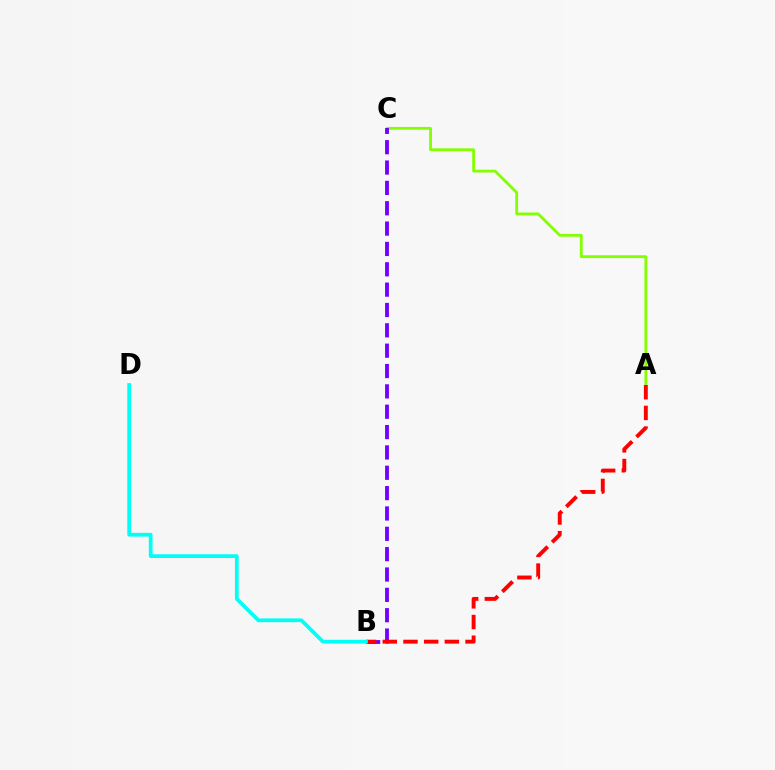{('A', 'C'): [{'color': '#84ff00', 'line_style': 'solid', 'thickness': 2.02}], ('B', 'C'): [{'color': '#7200ff', 'line_style': 'dashed', 'thickness': 2.76}], ('A', 'B'): [{'color': '#ff0000', 'line_style': 'dashed', 'thickness': 2.81}], ('B', 'D'): [{'color': '#00fff6', 'line_style': 'solid', 'thickness': 2.71}]}